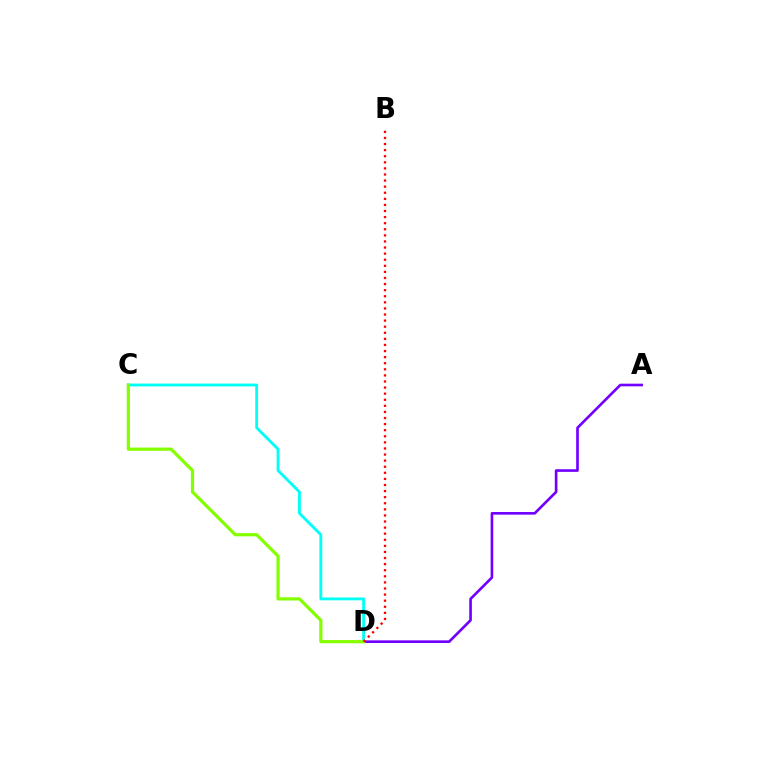{('A', 'D'): [{'color': '#7200ff', 'line_style': 'solid', 'thickness': 1.91}], ('C', 'D'): [{'color': '#00fff6', 'line_style': 'solid', 'thickness': 2.04}, {'color': '#84ff00', 'line_style': 'solid', 'thickness': 2.31}], ('B', 'D'): [{'color': '#ff0000', 'line_style': 'dotted', 'thickness': 1.65}]}